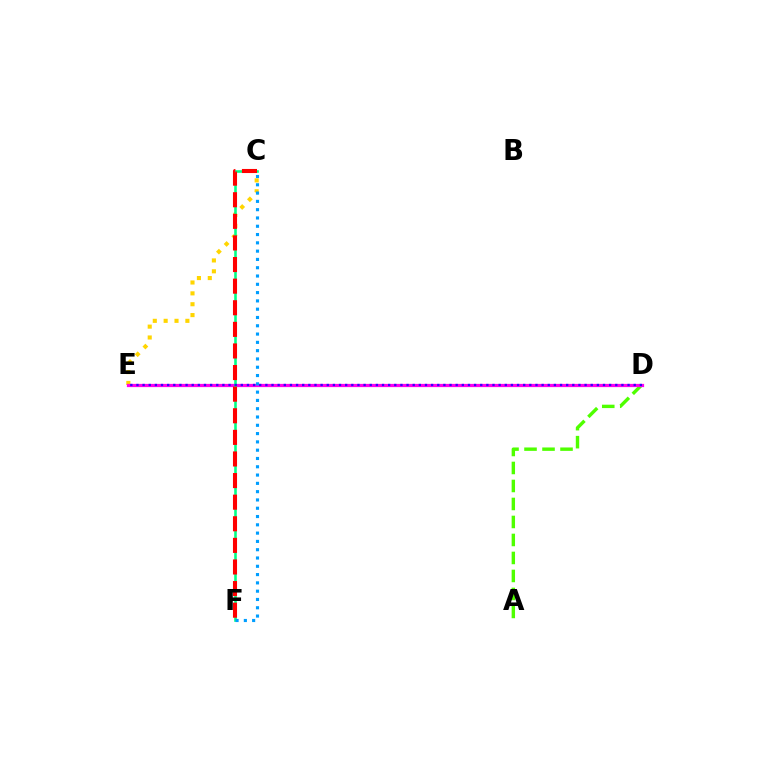{('A', 'D'): [{'color': '#4fff00', 'line_style': 'dashed', 'thickness': 2.44}], ('C', 'E'): [{'color': '#ffd500', 'line_style': 'dotted', 'thickness': 2.95}], ('D', 'E'): [{'color': '#ff00ed', 'line_style': 'solid', 'thickness': 2.33}, {'color': '#3700ff', 'line_style': 'dotted', 'thickness': 1.67}], ('C', 'F'): [{'color': '#00ff86', 'line_style': 'solid', 'thickness': 1.87}, {'color': '#009eff', 'line_style': 'dotted', 'thickness': 2.25}, {'color': '#ff0000', 'line_style': 'dashed', 'thickness': 2.93}]}